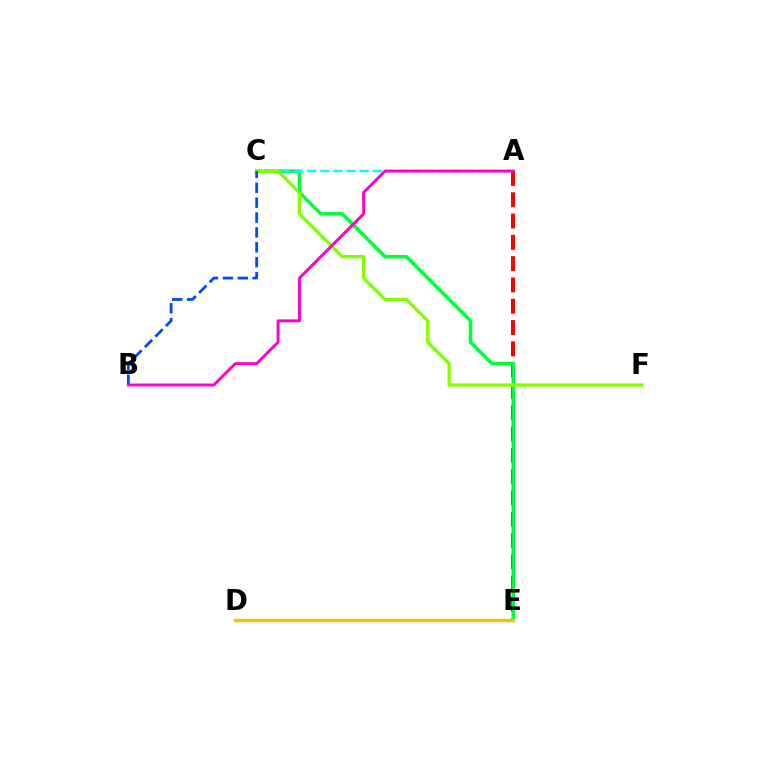{('D', 'E'): [{'color': '#7200ff', 'line_style': 'dashed', 'thickness': 2.01}, {'color': '#ffbd00', 'line_style': 'solid', 'thickness': 2.43}], ('A', 'E'): [{'color': '#ff0000', 'line_style': 'dashed', 'thickness': 2.89}], ('C', 'E'): [{'color': '#00ff39', 'line_style': 'solid', 'thickness': 2.56}], ('A', 'C'): [{'color': '#00fff6', 'line_style': 'dashed', 'thickness': 1.78}], ('C', 'F'): [{'color': '#84ff00', 'line_style': 'solid', 'thickness': 2.41}], ('B', 'C'): [{'color': '#004bff', 'line_style': 'dashed', 'thickness': 2.02}], ('A', 'B'): [{'color': '#ff00cf', 'line_style': 'solid', 'thickness': 2.11}]}